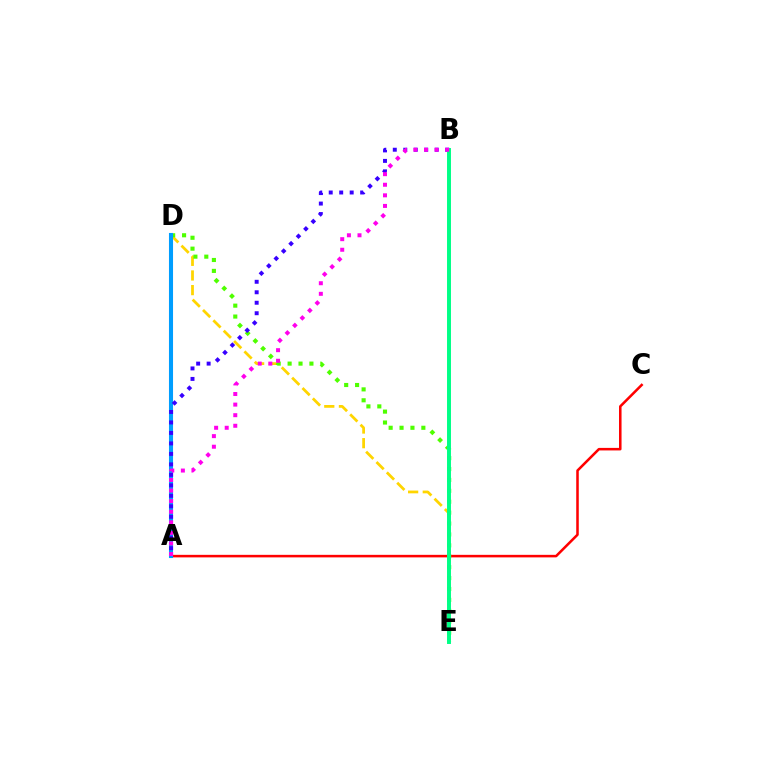{('D', 'E'): [{'color': '#ffd500', 'line_style': 'dashed', 'thickness': 1.99}, {'color': '#4fff00', 'line_style': 'dotted', 'thickness': 2.96}], ('A', 'C'): [{'color': '#ff0000', 'line_style': 'solid', 'thickness': 1.83}], ('A', 'D'): [{'color': '#009eff', 'line_style': 'solid', 'thickness': 2.93}], ('A', 'B'): [{'color': '#3700ff', 'line_style': 'dotted', 'thickness': 2.85}, {'color': '#ff00ed', 'line_style': 'dotted', 'thickness': 2.88}], ('B', 'E'): [{'color': '#00ff86', 'line_style': 'solid', 'thickness': 2.84}]}